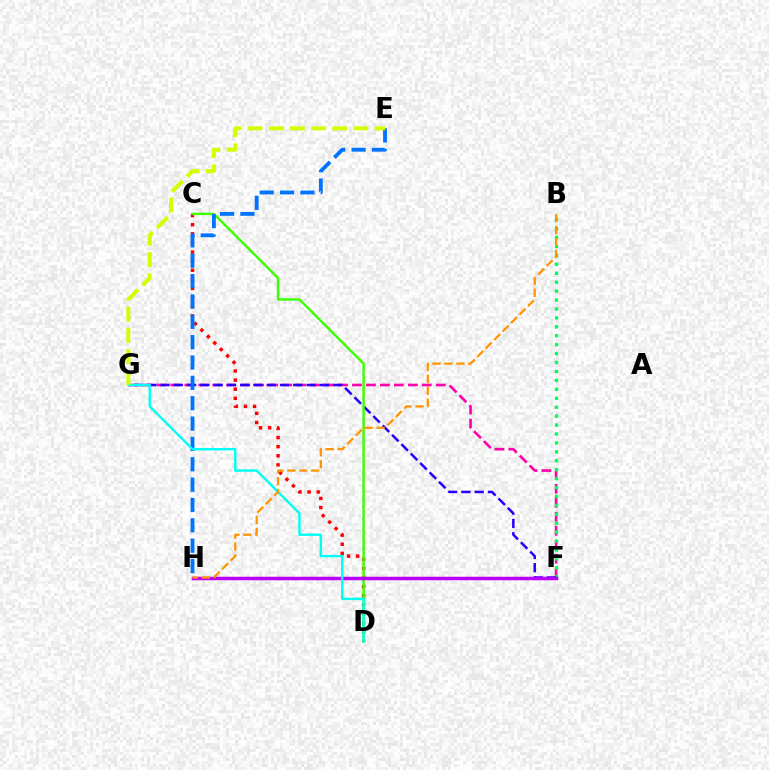{('F', 'G'): [{'color': '#ff00ac', 'line_style': 'dashed', 'thickness': 1.9}, {'color': '#2500ff', 'line_style': 'dashed', 'thickness': 1.8}], ('C', 'D'): [{'color': '#ff0000', 'line_style': 'dotted', 'thickness': 2.48}, {'color': '#3dff00', 'line_style': 'solid', 'thickness': 1.75}], ('B', 'F'): [{'color': '#00ff5c', 'line_style': 'dotted', 'thickness': 2.43}], ('F', 'H'): [{'color': '#b900ff', 'line_style': 'solid', 'thickness': 2.51}], ('E', 'H'): [{'color': '#0074ff', 'line_style': 'dashed', 'thickness': 2.76}], ('D', 'G'): [{'color': '#00fff6', 'line_style': 'solid', 'thickness': 1.73}], ('E', 'G'): [{'color': '#d1ff00', 'line_style': 'dashed', 'thickness': 2.87}], ('B', 'H'): [{'color': '#ff9400', 'line_style': 'dashed', 'thickness': 1.62}]}